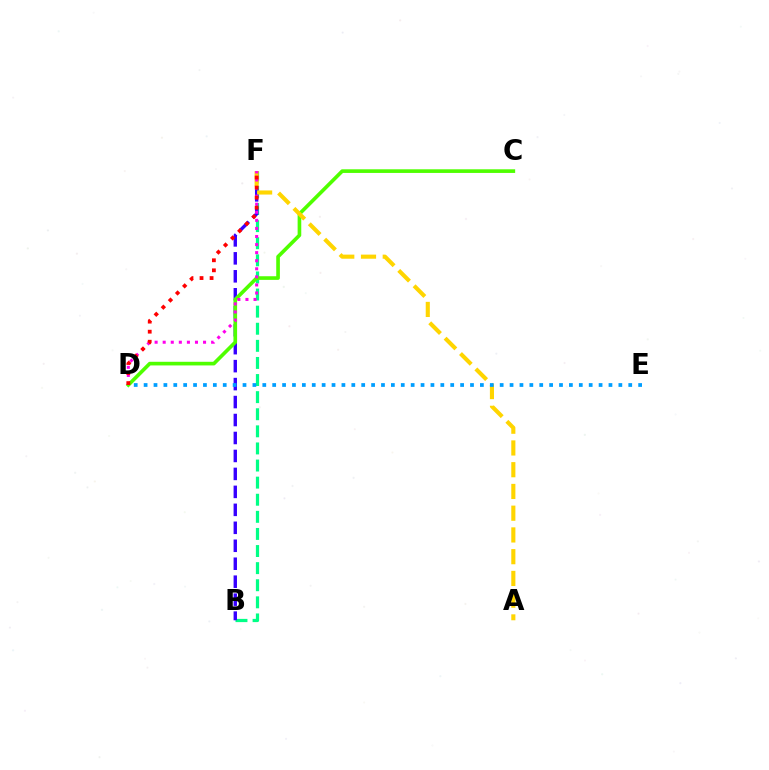{('B', 'F'): [{'color': '#00ff86', 'line_style': 'dashed', 'thickness': 2.32}, {'color': '#3700ff', 'line_style': 'dashed', 'thickness': 2.44}], ('C', 'D'): [{'color': '#4fff00', 'line_style': 'solid', 'thickness': 2.63}], ('A', 'F'): [{'color': '#ffd500', 'line_style': 'dashed', 'thickness': 2.95}], ('D', 'E'): [{'color': '#009eff', 'line_style': 'dotted', 'thickness': 2.69}], ('D', 'F'): [{'color': '#ff00ed', 'line_style': 'dotted', 'thickness': 2.19}, {'color': '#ff0000', 'line_style': 'dotted', 'thickness': 2.73}]}